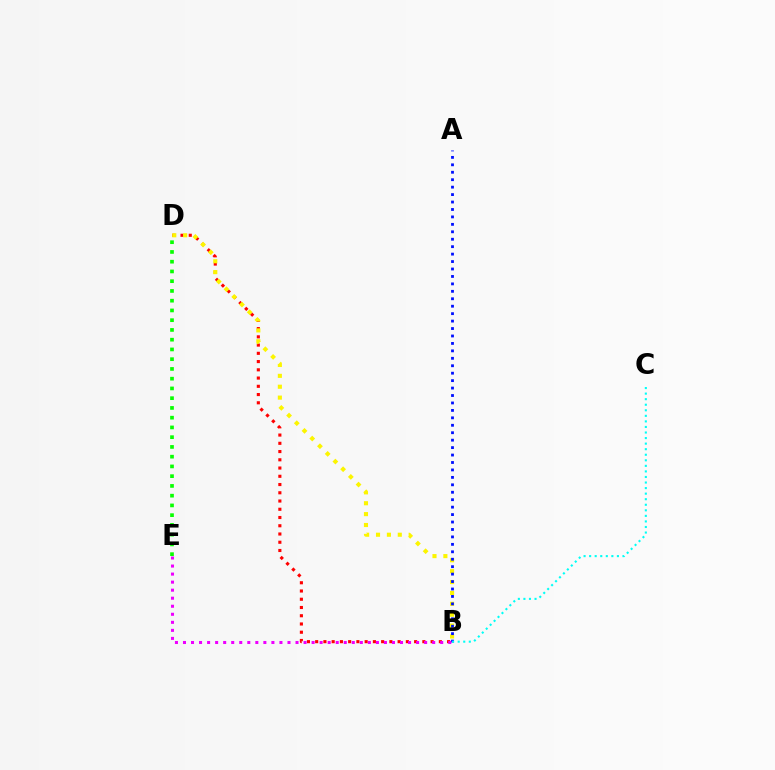{('B', 'D'): [{'color': '#ff0000', 'line_style': 'dotted', 'thickness': 2.24}, {'color': '#fcf500', 'line_style': 'dotted', 'thickness': 2.96}], ('A', 'B'): [{'color': '#0010ff', 'line_style': 'dotted', 'thickness': 2.02}], ('B', 'C'): [{'color': '#00fff6', 'line_style': 'dotted', 'thickness': 1.51}], ('D', 'E'): [{'color': '#08ff00', 'line_style': 'dotted', 'thickness': 2.65}], ('B', 'E'): [{'color': '#ee00ff', 'line_style': 'dotted', 'thickness': 2.18}]}